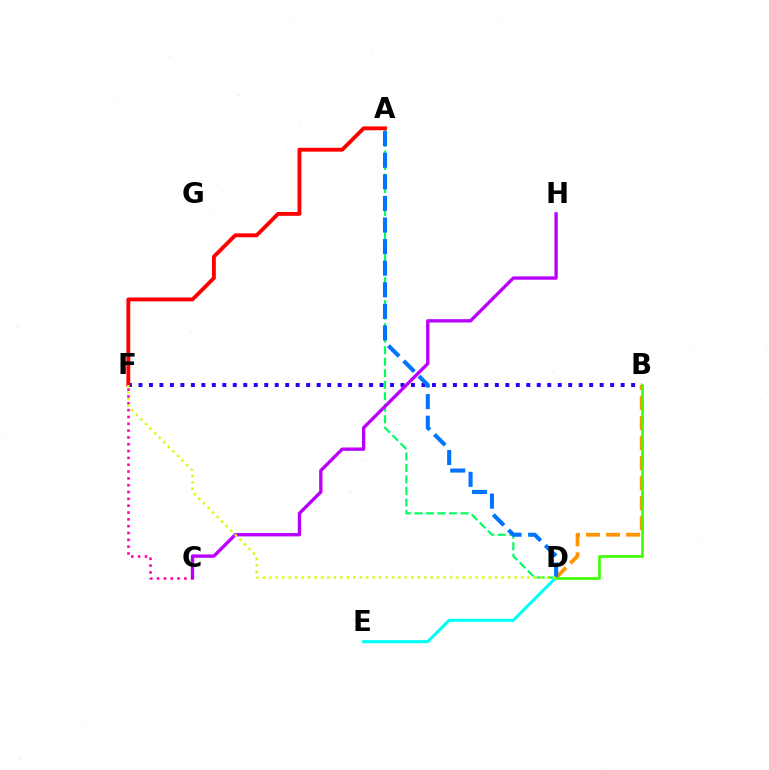{('A', 'D'): [{'color': '#00ff5c', 'line_style': 'dashed', 'thickness': 1.56}, {'color': '#0074ff', 'line_style': 'dashed', 'thickness': 2.93}], ('B', 'F'): [{'color': '#2500ff', 'line_style': 'dotted', 'thickness': 2.85}], ('B', 'D'): [{'color': '#ff9400', 'line_style': 'dashed', 'thickness': 2.72}, {'color': '#3dff00', 'line_style': 'solid', 'thickness': 1.9}], ('D', 'E'): [{'color': '#00fff6', 'line_style': 'solid', 'thickness': 2.2}], ('A', 'F'): [{'color': '#ff0000', 'line_style': 'solid', 'thickness': 2.78}], ('C', 'F'): [{'color': '#ff00ac', 'line_style': 'dotted', 'thickness': 1.85}], ('C', 'H'): [{'color': '#b900ff', 'line_style': 'solid', 'thickness': 2.4}], ('D', 'F'): [{'color': '#d1ff00', 'line_style': 'dotted', 'thickness': 1.75}]}